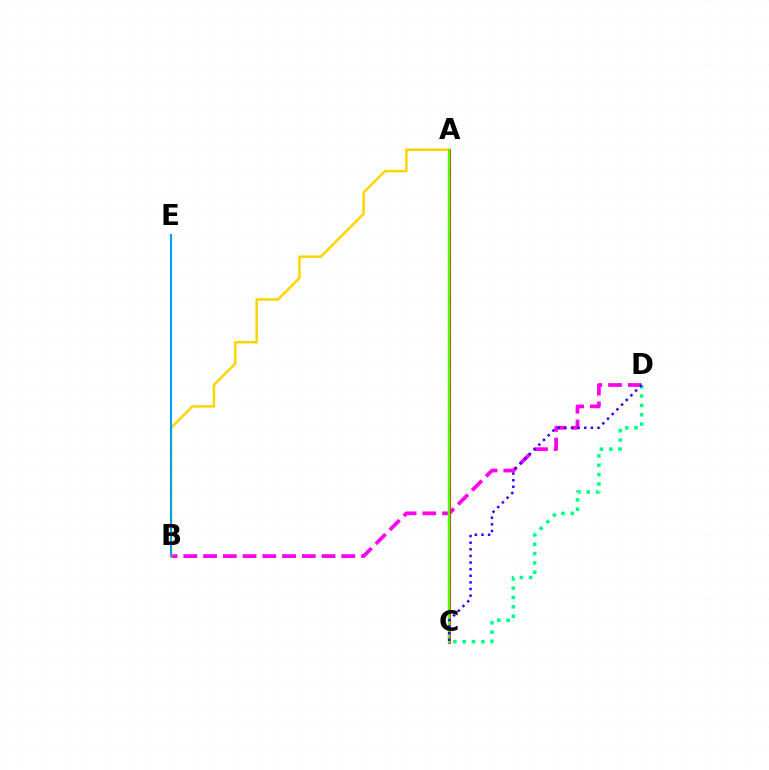{('B', 'D'): [{'color': '#ff00ed', 'line_style': 'dashed', 'thickness': 2.68}], ('A', 'B'): [{'color': '#ffd500', 'line_style': 'solid', 'thickness': 1.81}], ('A', 'C'): [{'color': '#ff0000', 'line_style': 'solid', 'thickness': 1.97}, {'color': '#4fff00', 'line_style': 'solid', 'thickness': 1.74}], ('C', 'D'): [{'color': '#00ff86', 'line_style': 'dotted', 'thickness': 2.53}, {'color': '#3700ff', 'line_style': 'dotted', 'thickness': 1.8}], ('B', 'E'): [{'color': '#009eff', 'line_style': 'solid', 'thickness': 1.5}]}